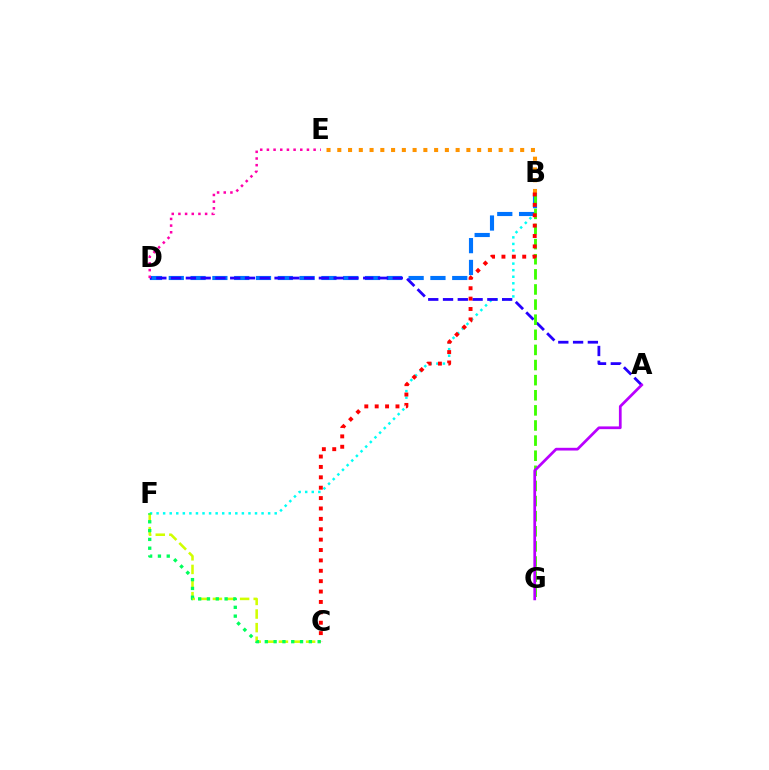{('B', 'F'): [{'color': '#00fff6', 'line_style': 'dotted', 'thickness': 1.78}], ('B', 'E'): [{'color': '#ff9400', 'line_style': 'dotted', 'thickness': 2.92}], ('C', 'F'): [{'color': '#d1ff00', 'line_style': 'dashed', 'thickness': 1.85}, {'color': '#00ff5c', 'line_style': 'dotted', 'thickness': 2.39}], ('B', 'D'): [{'color': '#0074ff', 'line_style': 'dashed', 'thickness': 2.96}], ('A', 'D'): [{'color': '#2500ff', 'line_style': 'dashed', 'thickness': 2.01}], ('B', 'G'): [{'color': '#3dff00', 'line_style': 'dashed', 'thickness': 2.05}], ('B', 'C'): [{'color': '#ff0000', 'line_style': 'dotted', 'thickness': 2.82}], ('A', 'G'): [{'color': '#b900ff', 'line_style': 'solid', 'thickness': 1.97}], ('D', 'E'): [{'color': '#ff00ac', 'line_style': 'dotted', 'thickness': 1.81}]}